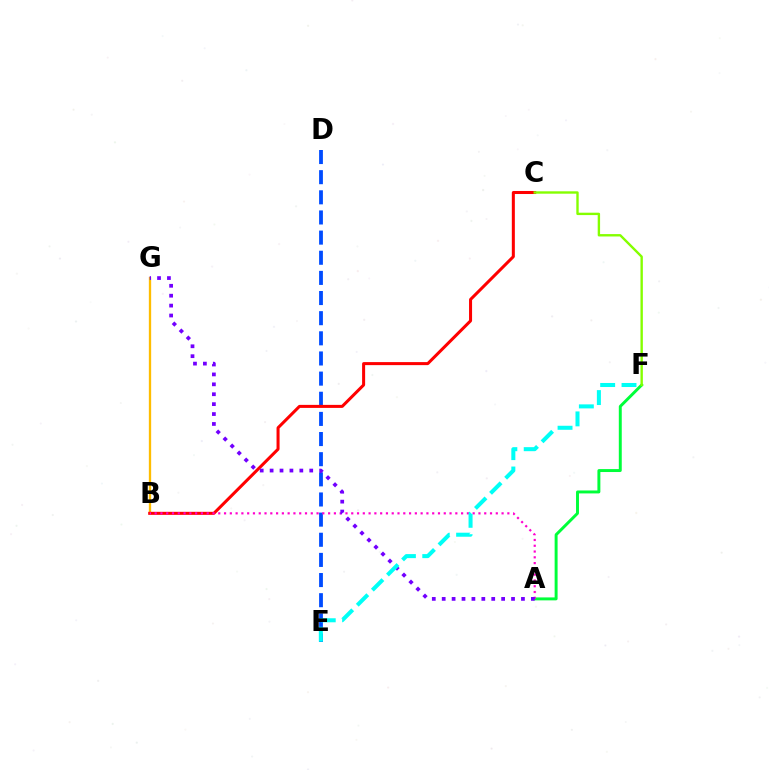{('A', 'F'): [{'color': '#00ff39', 'line_style': 'solid', 'thickness': 2.12}], ('B', 'G'): [{'color': '#ffbd00', 'line_style': 'solid', 'thickness': 1.67}], ('D', 'E'): [{'color': '#004bff', 'line_style': 'dashed', 'thickness': 2.74}], ('B', 'C'): [{'color': '#ff0000', 'line_style': 'solid', 'thickness': 2.18}], ('A', 'B'): [{'color': '#ff00cf', 'line_style': 'dotted', 'thickness': 1.57}], ('C', 'F'): [{'color': '#84ff00', 'line_style': 'solid', 'thickness': 1.72}], ('A', 'G'): [{'color': '#7200ff', 'line_style': 'dotted', 'thickness': 2.69}], ('E', 'F'): [{'color': '#00fff6', 'line_style': 'dashed', 'thickness': 2.9}]}